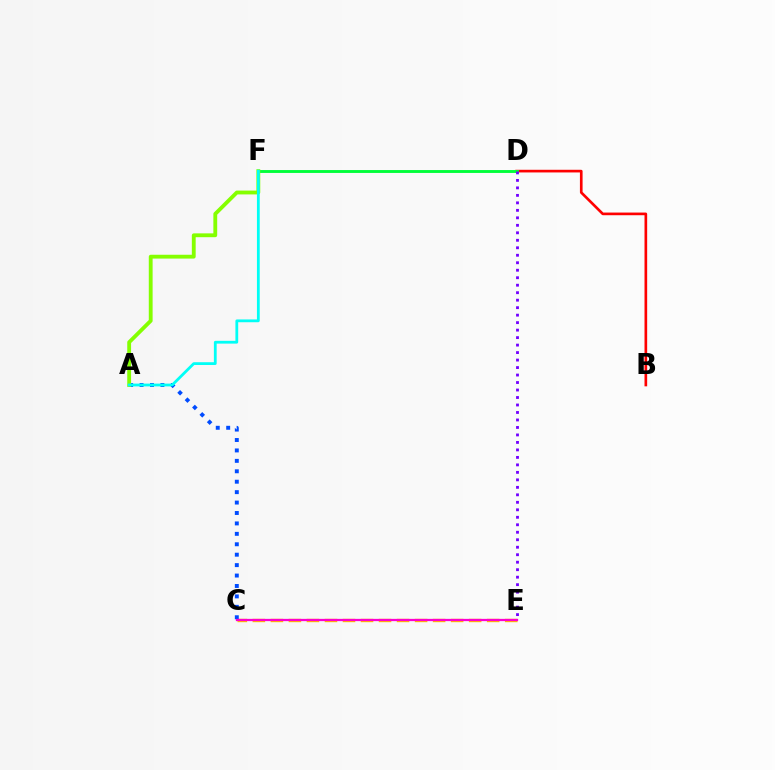{('B', 'D'): [{'color': '#ff0000', 'line_style': 'solid', 'thickness': 1.92}], ('C', 'E'): [{'color': '#ffbd00', 'line_style': 'dashed', 'thickness': 2.45}, {'color': '#ff00cf', 'line_style': 'solid', 'thickness': 1.63}], ('A', 'C'): [{'color': '#004bff', 'line_style': 'dotted', 'thickness': 2.83}], ('D', 'F'): [{'color': '#00ff39', 'line_style': 'solid', 'thickness': 2.07}], ('D', 'E'): [{'color': '#7200ff', 'line_style': 'dotted', 'thickness': 2.03}], ('A', 'F'): [{'color': '#84ff00', 'line_style': 'solid', 'thickness': 2.76}, {'color': '#00fff6', 'line_style': 'solid', 'thickness': 2.0}]}